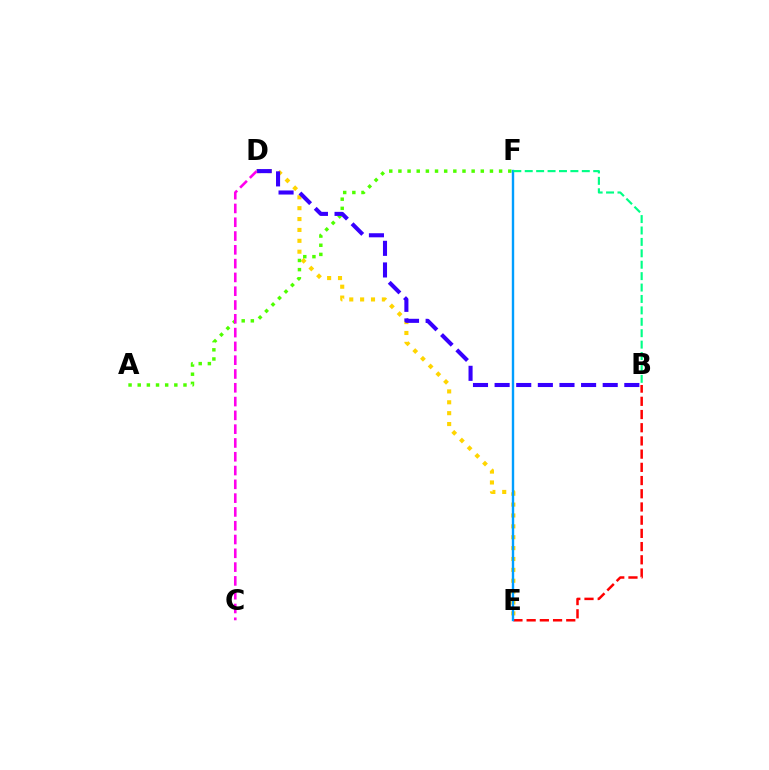{('B', 'E'): [{'color': '#ff0000', 'line_style': 'dashed', 'thickness': 1.79}], ('D', 'E'): [{'color': '#ffd500', 'line_style': 'dotted', 'thickness': 2.96}], ('A', 'F'): [{'color': '#4fff00', 'line_style': 'dotted', 'thickness': 2.49}], ('B', 'D'): [{'color': '#3700ff', 'line_style': 'dashed', 'thickness': 2.94}], ('C', 'D'): [{'color': '#ff00ed', 'line_style': 'dashed', 'thickness': 1.87}], ('E', 'F'): [{'color': '#009eff', 'line_style': 'solid', 'thickness': 1.72}], ('B', 'F'): [{'color': '#00ff86', 'line_style': 'dashed', 'thickness': 1.55}]}